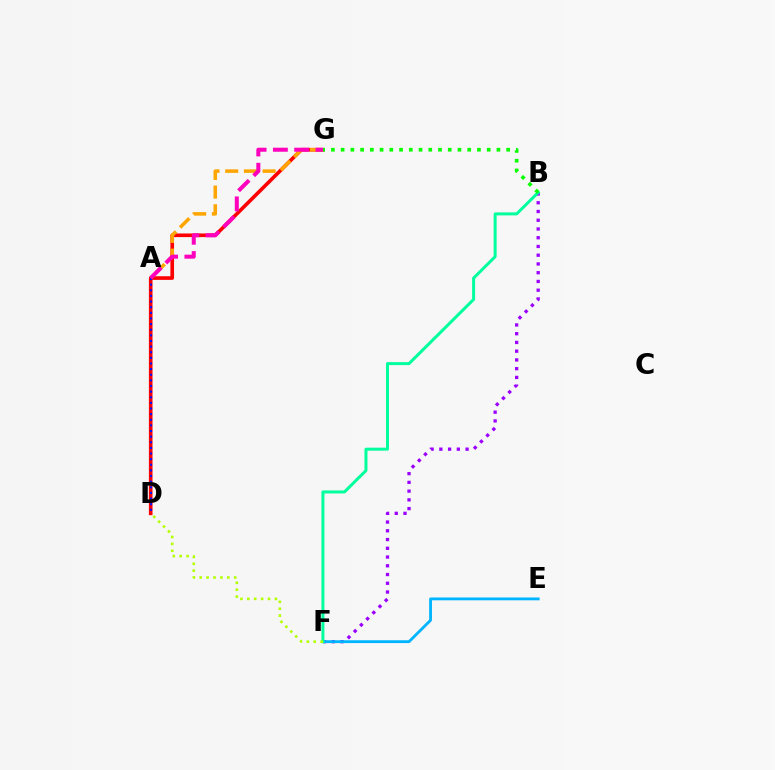{('D', 'G'): [{'color': '#ff0000', 'line_style': 'solid', 'thickness': 2.62}], ('B', 'F'): [{'color': '#9b00ff', 'line_style': 'dotted', 'thickness': 2.38}, {'color': '#00ff9d', 'line_style': 'solid', 'thickness': 2.15}], ('A', 'D'): [{'color': '#0010ff', 'line_style': 'dotted', 'thickness': 1.53}], ('E', 'F'): [{'color': '#00b5ff', 'line_style': 'solid', 'thickness': 2.04}], ('D', 'F'): [{'color': '#b3ff00', 'line_style': 'dotted', 'thickness': 1.87}], ('A', 'G'): [{'color': '#ffa500', 'line_style': 'dashed', 'thickness': 2.54}, {'color': '#ff00bd', 'line_style': 'dashed', 'thickness': 2.89}], ('B', 'G'): [{'color': '#08ff00', 'line_style': 'dotted', 'thickness': 2.65}]}